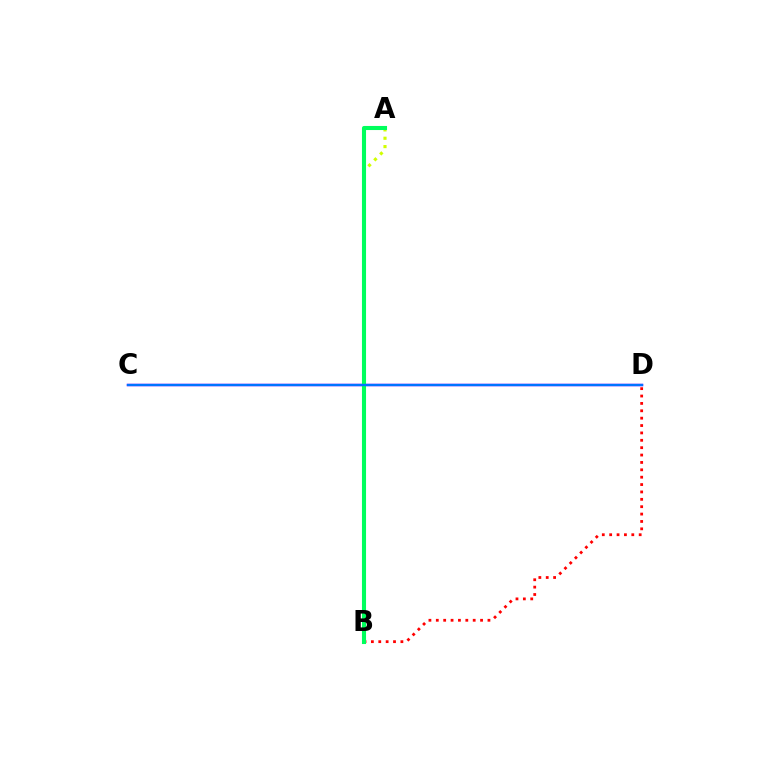{('A', 'B'): [{'color': '#d1ff00', 'line_style': 'dotted', 'thickness': 2.27}, {'color': '#00ff5c', 'line_style': 'solid', 'thickness': 2.94}], ('B', 'D'): [{'color': '#ff0000', 'line_style': 'dotted', 'thickness': 2.0}], ('C', 'D'): [{'color': '#b900ff', 'line_style': 'solid', 'thickness': 1.75}, {'color': '#0074ff', 'line_style': 'solid', 'thickness': 1.7}]}